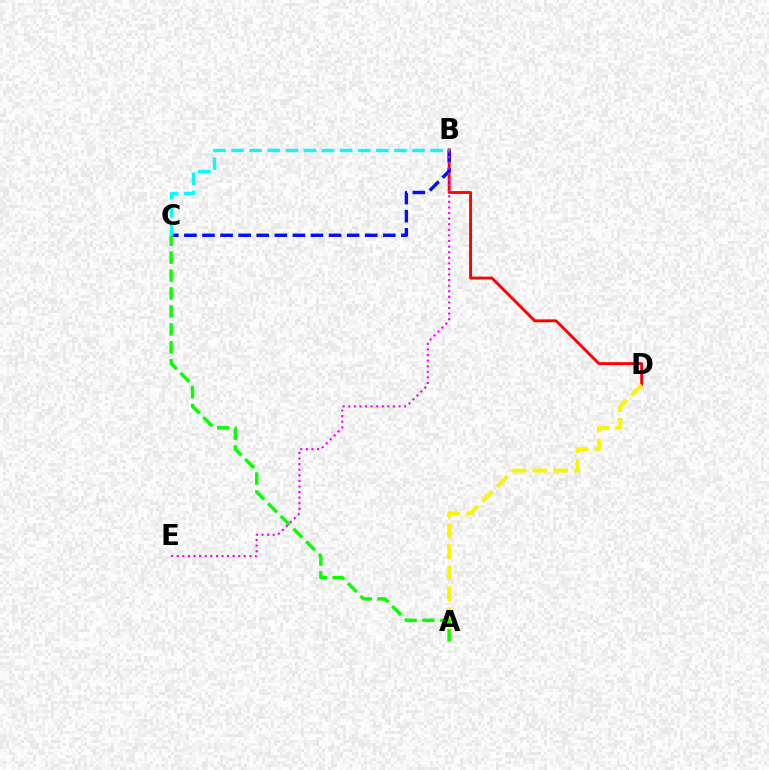{('B', 'D'): [{'color': '#ff0000', 'line_style': 'solid', 'thickness': 2.07}], ('A', 'D'): [{'color': '#fcf500', 'line_style': 'dashed', 'thickness': 2.85}], ('B', 'C'): [{'color': '#0010ff', 'line_style': 'dashed', 'thickness': 2.46}, {'color': '#00fff6', 'line_style': 'dashed', 'thickness': 2.46}], ('A', 'C'): [{'color': '#08ff00', 'line_style': 'dashed', 'thickness': 2.43}], ('B', 'E'): [{'color': '#ee00ff', 'line_style': 'dotted', 'thickness': 1.52}]}